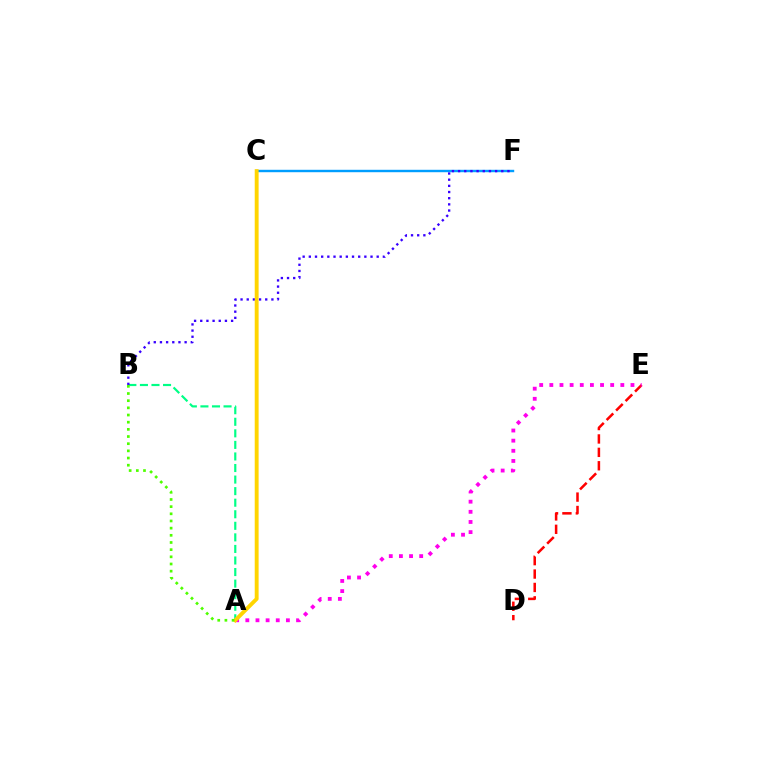{('A', 'B'): [{'color': '#00ff86', 'line_style': 'dashed', 'thickness': 1.57}, {'color': '#4fff00', 'line_style': 'dotted', 'thickness': 1.95}], ('D', 'E'): [{'color': '#ff0000', 'line_style': 'dashed', 'thickness': 1.82}], ('C', 'F'): [{'color': '#009eff', 'line_style': 'solid', 'thickness': 1.74}], ('B', 'F'): [{'color': '#3700ff', 'line_style': 'dotted', 'thickness': 1.68}], ('A', 'E'): [{'color': '#ff00ed', 'line_style': 'dotted', 'thickness': 2.76}], ('A', 'C'): [{'color': '#ffd500', 'line_style': 'solid', 'thickness': 2.8}]}